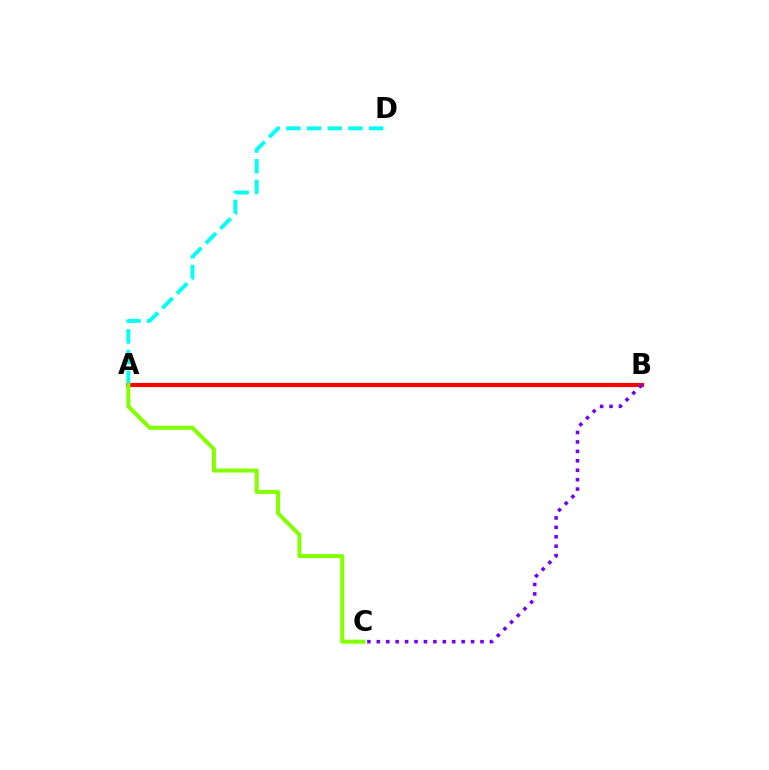{('A', 'D'): [{'color': '#00fff6', 'line_style': 'dashed', 'thickness': 2.81}], ('A', 'B'): [{'color': '#ff0000', 'line_style': 'solid', 'thickness': 2.99}], ('B', 'C'): [{'color': '#7200ff', 'line_style': 'dotted', 'thickness': 2.56}], ('A', 'C'): [{'color': '#84ff00', 'line_style': 'solid', 'thickness': 2.89}]}